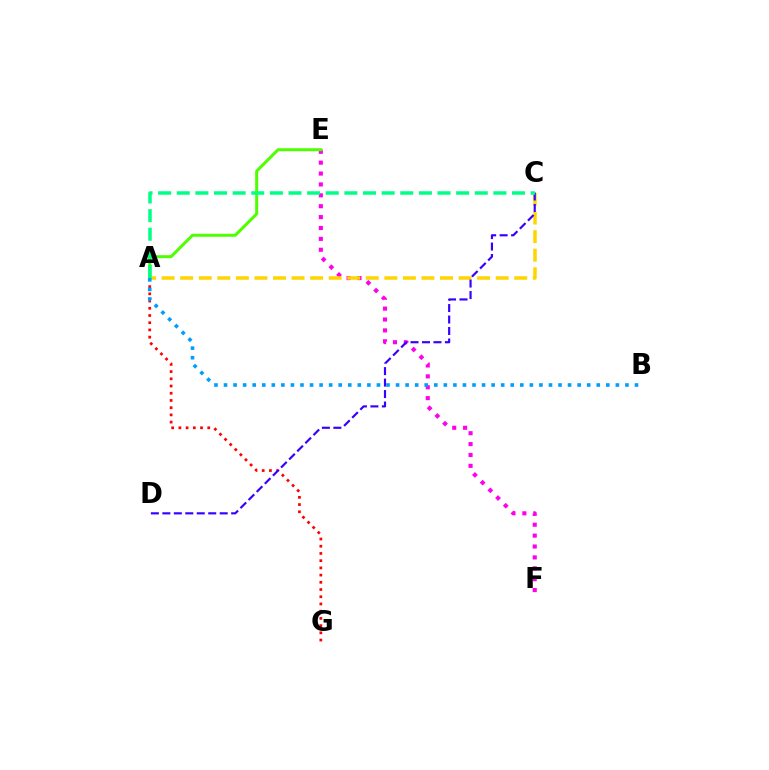{('E', 'F'): [{'color': '#ff00ed', 'line_style': 'dotted', 'thickness': 2.96}], ('A', 'G'): [{'color': '#ff0000', 'line_style': 'dotted', 'thickness': 1.96}], ('A', 'C'): [{'color': '#ffd500', 'line_style': 'dashed', 'thickness': 2.52}, {'color': '#00ff86', 'line_style': 'dashed', 'thickness': 2.53}], ('A', 'E'): [{'color': '#4fff00', 'line_style': 'solid', 'thickness': 2.16}], ('C', 'D'): [{'color': '#3700ff', 'line_style': 'dashed', 'thickness': 1.56}], ('A', 'B'): [{'color': '#009eff', 'line_style': 'dotted', 'thickness': 2.6}]}